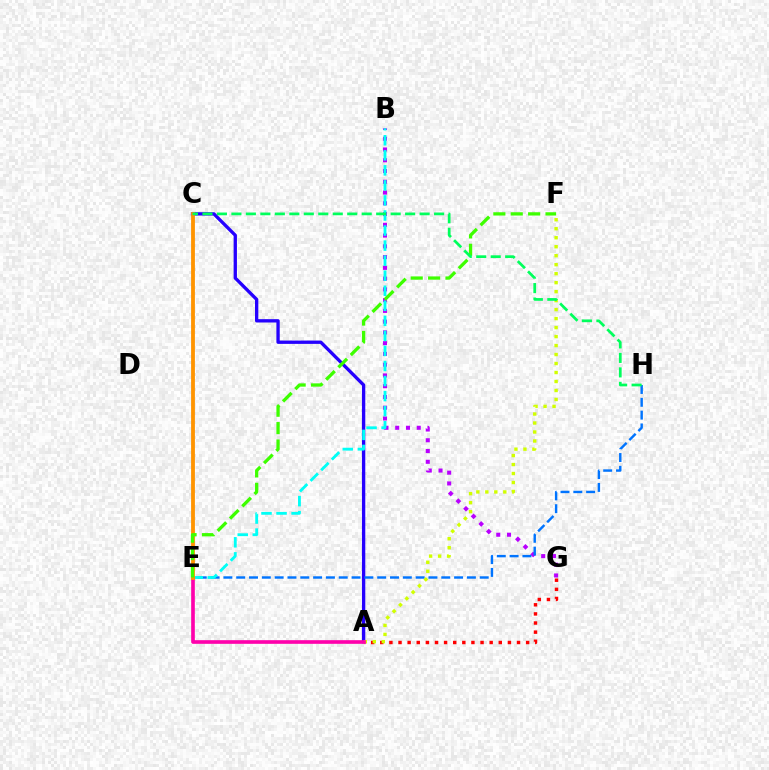{('A', 'G'): [{'color': '#ff0000', 'line_style': 'dotted', 'thickness': 2.48}], ('A', 'C'): [{'color': '#2500ff', 'line_style': 'solid', 'thickness': 2.39}], ('B', 'G'): [{'color': '#b900ff', 'line_style': 'dotted', 'thickness': 2.92}], ('E', 'H'): [{'color': '#0074ff', 'line_style': 'dashed', 'thickness': 1.74}], ('A', 'F'): [{'color': '#d1ff00', 'line_style': 'dotted', 'thickness': 2.44}], ('B', 'E'): [{'color': '#00fff6', 'line_style': 'dashed', 'thickness': 2.04}], ('A', 'E'): [{'color': '#ff00ac', 'line_style': 'solid', 'thickness': 2.63}], ('C', 'E'): [{'color': '#ff9400', 'line_style': 'solid', 'thickness': 2.74}], ('E', 'F'): [{'color': '#3dff00', 'line_style': 'dashed', 'thickness': 2.36}], ('C', 'H'): [{'color': '#00ff5c', 'line_style': 'dashed', 'thickness': 1.97}]}